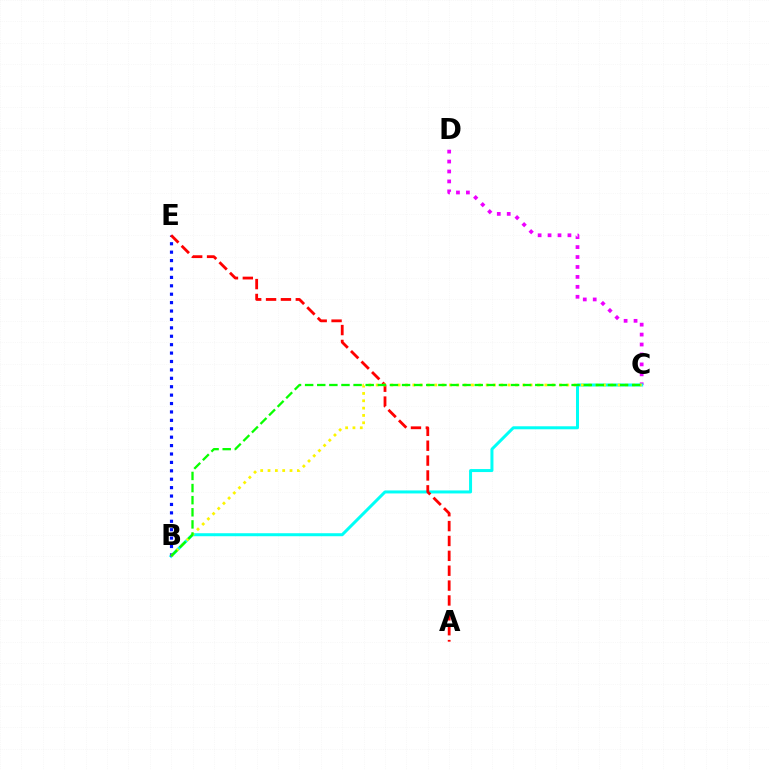{('C', 'D'): [{'color': '#ee00ff', 'line_style': 'dotted', 'thickness': 2.7}], ('B', 'C'): [{'color': '#00fff6', 'line_style': 'solid', 'thickness': 2.16}, {'color': '#fcf500', 'line_style': 'dotted', 'thickness': 1.99}, {'color': '#08ff00', 'line_style': 'dashed', 'thickness': 1.65}], ('B', 'E'): [{'color': '#0010ff', 'line_style': 'dotted', 'thickness': 2.28}], ('A', 'E'): [{'color': '#ff0000', 'line_style': 'dashed', 'thickness': 2.02}]}